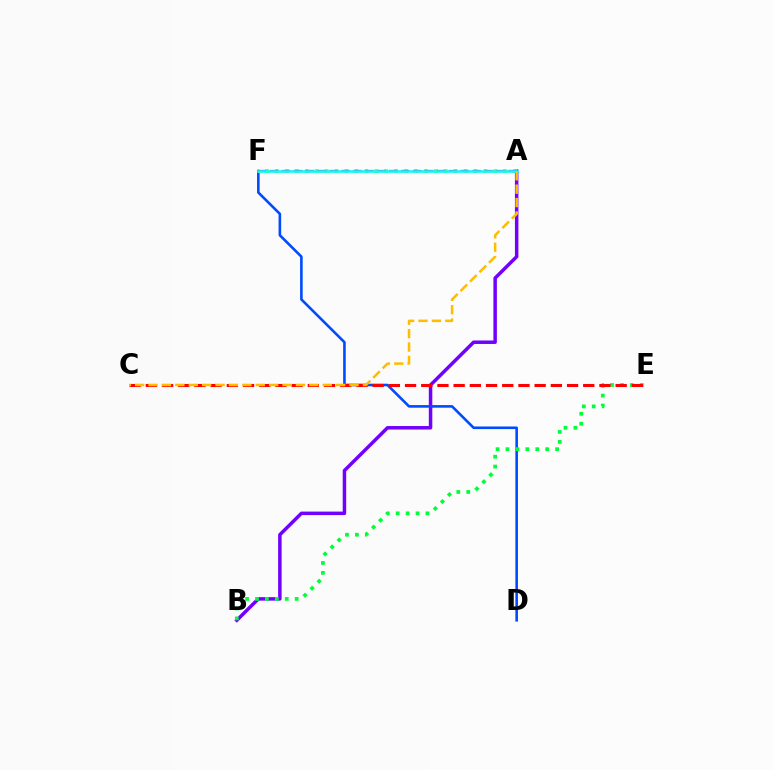{('A', 'B'): [{'color': '#7200ff', 'line_style': 'solid', 'thickness': 2.51}], ('D', 'F'): [{'color': '#004bff', 'line_style': 'solid', 'thickness': 1.87}], ('B', 'E'): [{'color': '#00ff39', 'line_style': 'dotted', 'thickness': 2.7}], ('A', 'F'): [{'color': '#84ff00', 'line_style': 'dotted', 'thickness': 2.7}, {'color': '#ff00cf', 'line_style': 'dashed', 'thickness': 1.62}, {'color': '#00fff6', 'line_style': 'solid', 'thickness': 1.86}], ('C', 'E'): [{'color': '#ff0000', 'line_style': 'dashed', 'thickness': 2.2}], ('A', 'C'): [{'color': '#ffbd00', 'line_style': 'dashed', 'thickness': 1.82}]}